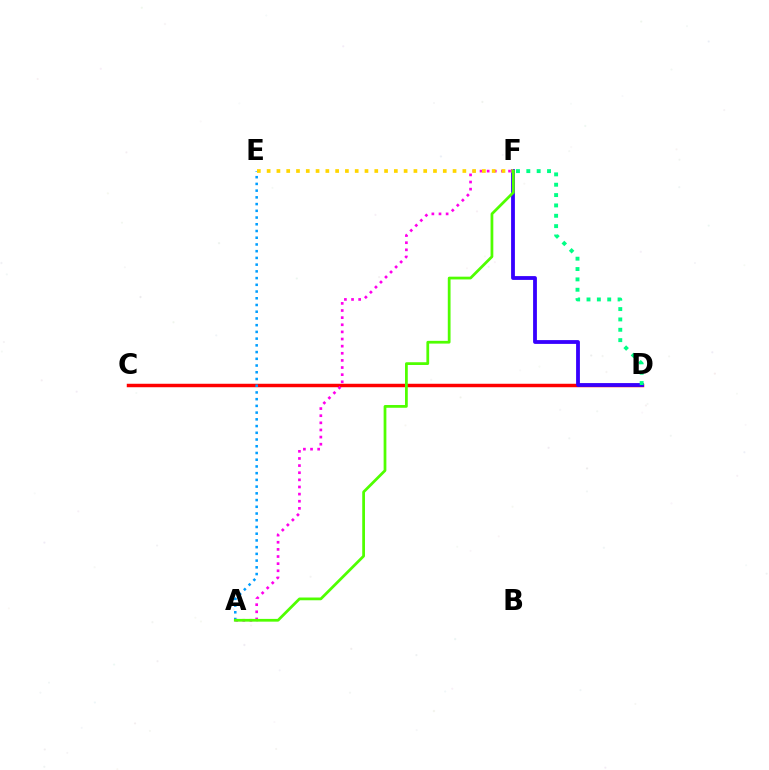{('C', 'D'): [{'color': '#ff0000', 'line_style': 'solid', 'thickness': 2.5}], ('A', 'E'): [{'color': '#009eff', 'line_style': 'dotted', 'thickness': 1.83}], ('D', 'F'): [{'color': '#3700ff', 'line_style': 'solid', 'thickness': 2.74}, {'color': '#00ff86', 'line_style': 'dotted', 'thickness': 2.81}], ('A', 'F'): [{'color': '#ff00ed', 'line_style': 'dotted', 'thickness': 1.94}, {'color': '#4fff00', 'line_style': 'solid', 'thickness': 1.98}], ('E', 'F'): [{'color': '#ffd500', 'line_style': 'dotted', 'thickness': 2.66}]}